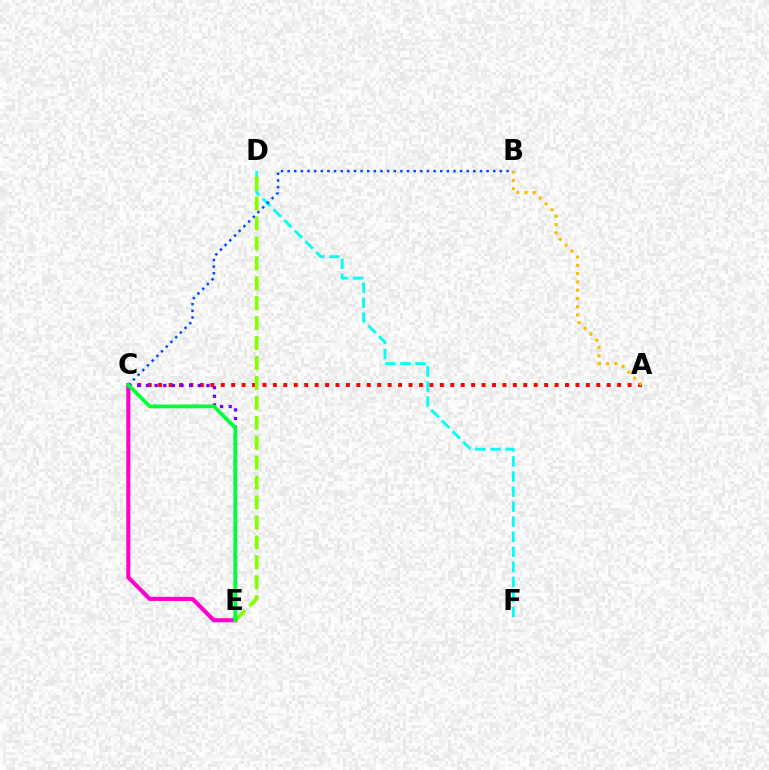{('A', 'C'): [{'color': '#ff0000', 'line_style': 'dotted', 'thickness': 2.83}], ('C', 'E'): [{'color': '#ff00cf', 'line_style': 'solid', 'thickness': 2.96}, {'color': '#7200ff', 'line_style': 'dotted', 'thickness': 2.35}, {'color': '#00ff39', 'line_style': 'solid', 'thickness': 2.71}], ('D', 'F'): [{'color': '#00fff6', 'line_style': 'dashed', 'thickness': 2.04}], ('D', 'E'): [{'color': '#84ff00', 'line_style': 'dashed', 'thickness': 2.71}], ('B', 'C'): [{'color': '#004bff', 'line_style': 'dotted', 'thickness': 1.8}], ('A', 'B'): [{'color': '#ffbd00', 'line_style': 'dotted', 'thickness': 2.25}]}